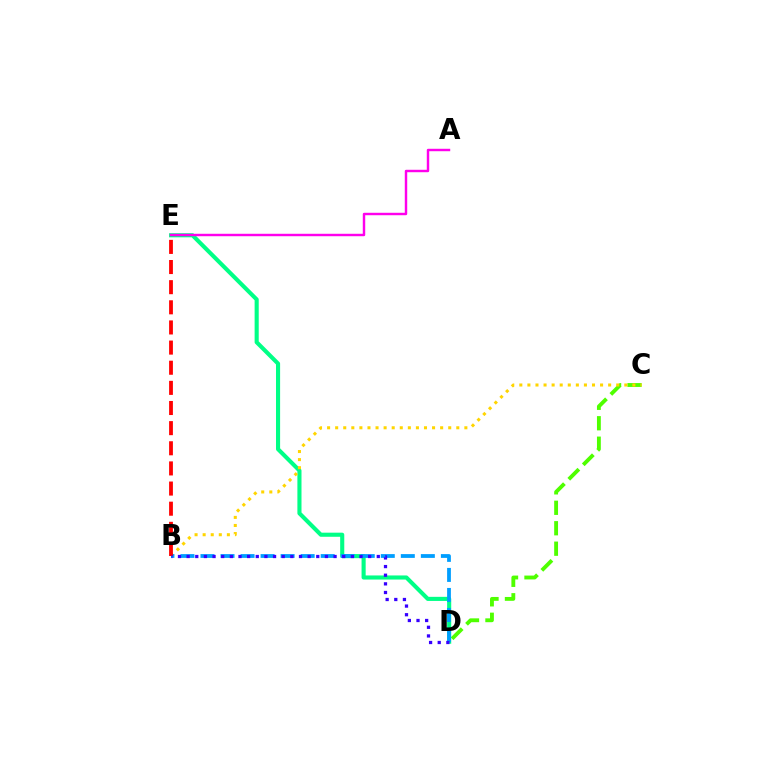{('C', 'D'): [{'color': '#4fff00', 'line_style': 'dashed', 'thickness': 2.78}], ('D', 'E'): [{'color': '#00ff86', 'line_style': 'solid', 'thickness': 2.95}], ('B', 'C'): [{'color': '#ffd500', 'line_style': 'dotted', 'thickness': 2.19}], ('A', 'E'): [{'color': '#ff00ed', 'line_style': 'solid', 'thickness': 1.76}], ('B', 'D'): [{'color': '#009eff', 'line_style': 'dashed', 'thickness': 2.72}, {'color': '#3700ff', 'line_style': 'dotted', 'thickness': 2.35}], ('B', 'E'): [{'color': '#ff0000', 'line_style': 'dashed', 'thickness': 2.74}]}